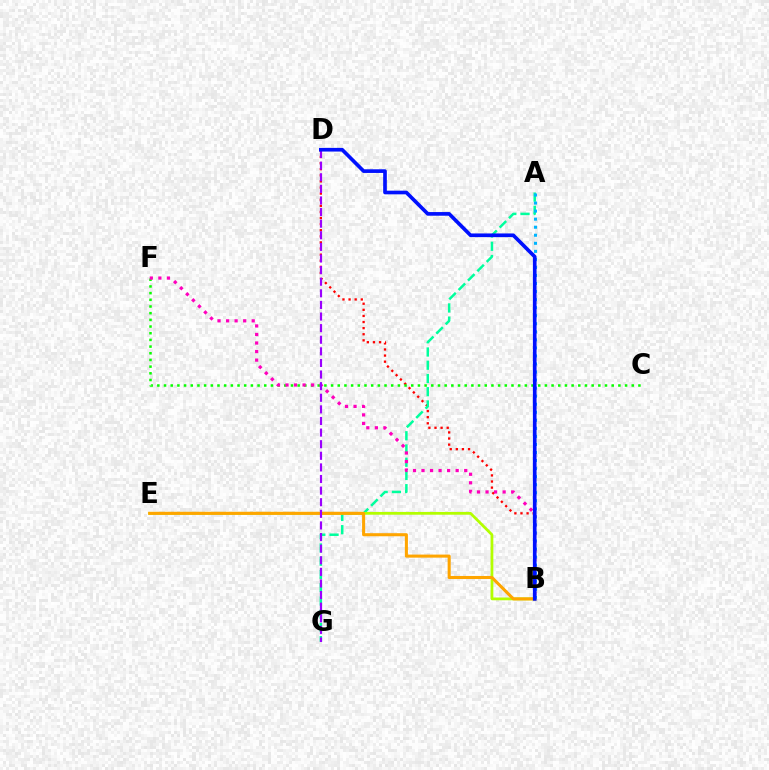{('B', 'D'): [{'color': '#ff0000', 'line_style': 'dotted', 'thickness': 1.66}, {'color': '#0010ff', 'line_style': 'solid', 'thickness': 2.64}], ('A', 'G'): [{'color': '#00ff9d', 'line_style': 'dashed', 'thickness': 1.8}], ('B', 'E'): [{'color': '#b3ff00', 'line_style': 'solid', 'thickness': 1.99}, {'color': '#ffa500', 'line_style': 'solid', 'thickness': 2.2}], ('A', 'B'): [{'color': '#00b5ff', 'line_style': 'dotted', 'thickness': 2.19}], ('C', 'F'): [{'color': '#08ff00', 'line_style': 'dotted', 'thickness': 1.82}], ('B', 'F'): [{'color': '#ff00bd', 'line_style': 'dotted', 'thickness': 2.32}], ('D', 'G'): [{'color': '#9b00ff', 'line_style': 'dashed', 'thickness': 1.58}]}